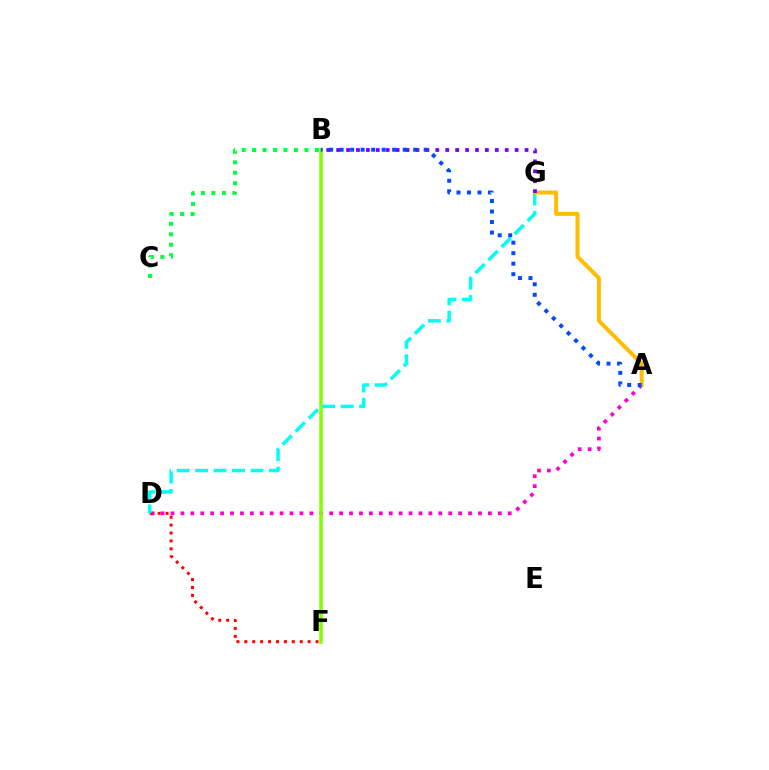{('A', 'D'): [{'color': '#ff00cf', 'line_style': 'dotted', 'thickness': 2.69}], ('B', 'F'): [{'color': '#84ff00', 'line_style': 'solid', 'thickness': 2.54}], ('D', 'F'): [{'color': '#ff0000', 'line_style': 'dotted', 'thickness': 2.15}], ('B', 'C'): [{'color': '#00ff39', 'line_style': 'dotted', 'thickness': 2.84}], ('D', 'G'): [{'color': '#00fff6', 'line_style': 'dashed', 'thickness': 2.51}], ('A', 'G'): [{'color': '#ffbd00', 'line_style': 'solid', 'thickness': 2.89}], ('B', 'G'): [{'color': '#7200ff', 'line_style': 'dotted', 'thickness': 2.69}], ('A', 'B'): [{'color': '#004bff', 'line_style': 'dotted', 'thickness': 2.85}]}